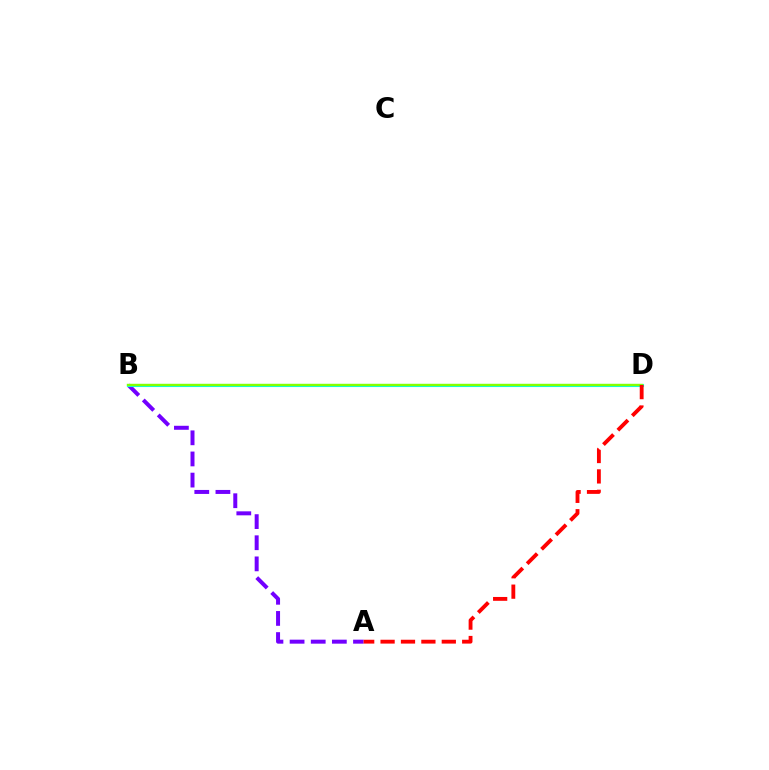{('A', 'B'): [{'color': '#7200ff', 'line_style': 'dashed', 'thickness': 2.87}], ('B', 'D'): [{'color': '#00fff6', 'line_style': 'solid', 'thickness': 2.23}, {'color': '#84ff00', 'line_style': 'solid', 'thickness': 1.7}], ('A', 'D'): [{'color': '#ff0000', 'line_style': 'dashed', 'thickness': 2.77}]}